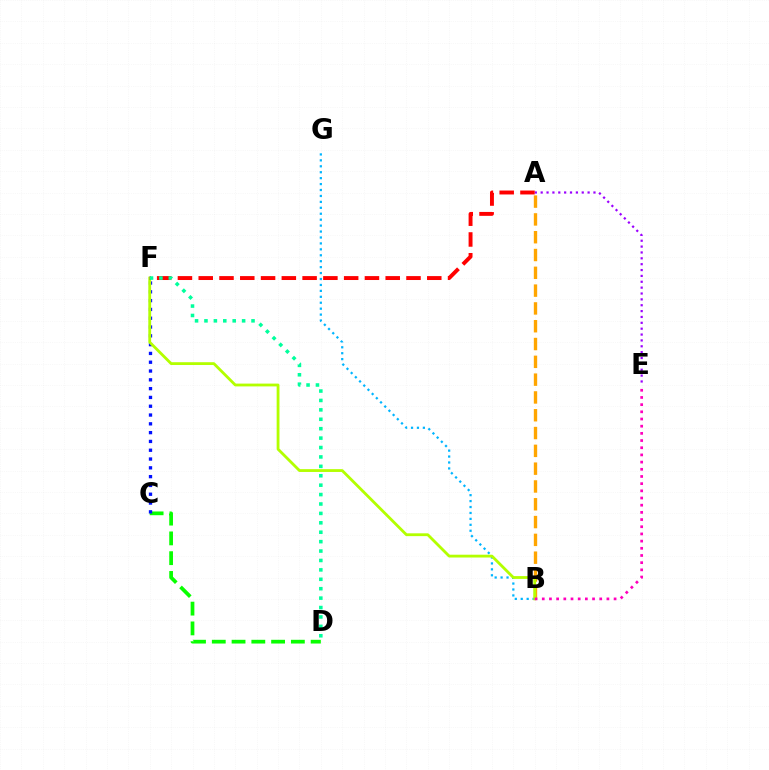{('A', 'B'): [{'color': '#ffa500', 'line_style': 'dashed', 'thickness': 2.42}], ('C', 'D'): [{'color': '#08ff00', 'line_style': 'dashed', 'thickness': 2.69}], ('A', 'E'): [{'color': '#9b00ff', 'line_style': 'dotted', 'thickness': 1.59}], ('B', 'G'): [{'color': '#00b5ff', 'line_style': 'dotted', 'thickness': 1.61}], ('C', 'F'): [{'color': '#0010ff', 'line_style': 'dotted', 'thickness': 2.39}], ('B', 'F'): [{'color': '#b3ff00', 'line_style': 'solid', 'thickness': 2.02}], ('B', 'E'): [{'color': '#ff00bd', 'line_style': 'dotted', 'thickness': 1.95}], ('A', 'F'): [{'color': '#ff0000', 'line_style': 'dashed', 'thickness': 2.82}], ('D', 'F'): [{'color': '#00ff9d', 'line_style': 'dotted', 'thickness': 2.56}]}